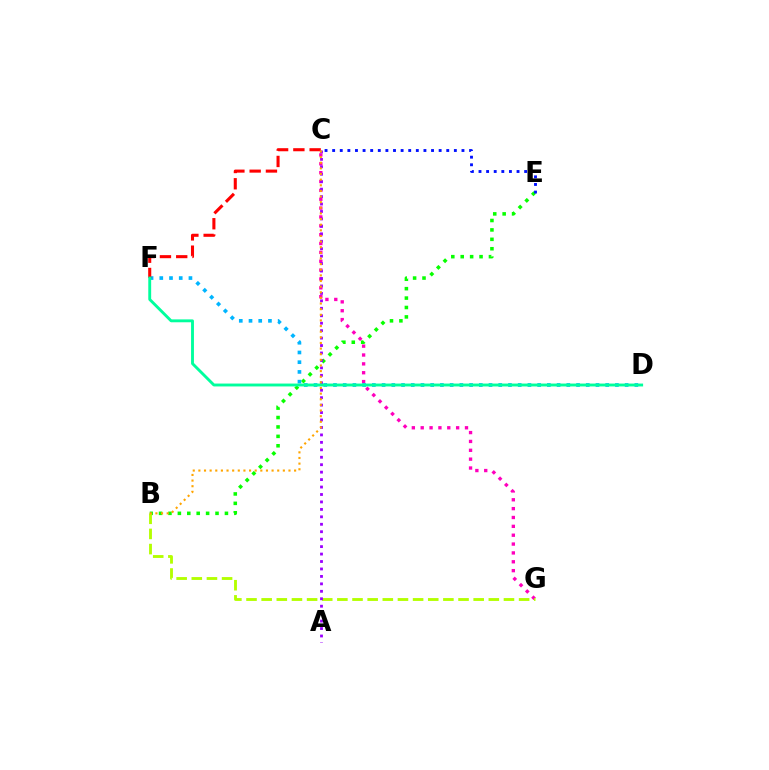{('B', 'E'): [{'color': '#08ff00', 'line_style': 'dotted', 'thickness': 2.56}], ('C', 'G'): [{'color': '#ff00bd', 'line_style': 'dotted', 'thickness': 2.41}], ('B', 'G'): [{'color': '#b3ff00', 'line_style': 'dashed', 'thickness': 2.06}], ('D', 'F'): [{'color': '#00b5ff', 'line_style': 'dotted', 'thickness': 2.64}, {'color': '#00ff9d', 'line_style': 'solid', 'thickness': 2.07}], ('C', 'F'): [{'color': '#ff0000', 'line_style': 'dashed', 'thickness': 2.21}], ('C', 'E'): [{'color': '#0010ff', 'line_style': 'dotted', 'thickness': 2.07}], ('A', 'C'): [{'color': '#9b00ff', 'line_style': 'dotted', 'thickness': 2.02}], ('B', 'C'): [{'color': '#ffa500', 'line_style': 'dotted', 'thickness': 1.53}]}